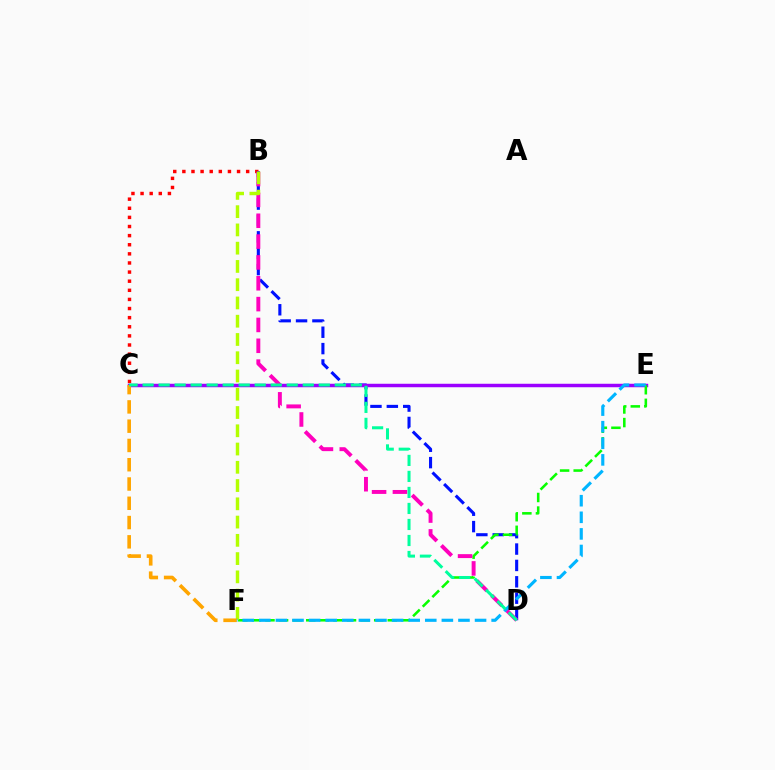{('B', 'C'): [{'color': '#ff0000', 'line_style': 'dotted', 'thickness': 2.48}], ('B', 'D'): [{'color': '#0010ff', 'line_style': 'dashed', 'thickness': 2.22}, {'color': '#ff00bd', 'line_style': 'dashed', 'thickness': 2.83}], ('C', 'E'): [{'color': '#9b00ff', 'line_style': 'solid', 'thickness': 2.5}], ('E', 'F'): [{'color': '#08ff00', 'line_style': 'dashed', 'thickness': 1.85}, {'color': '#00b5ff', 'line_style': 'dashed', 'thickness': 2.25}], ('B', 'F'): [{'color': '#b3ff00', 'line_style': 'dashed', 'thickness': 2.48}], ('C', 'F'): [{'color': '#ffa500', 'line_style': 'dashed', 'thickness': 2.62}], ('C', 'D'): [{'color': '#00ff9d', 'line_style': 'dashed', 'thickness': 2.18}]}